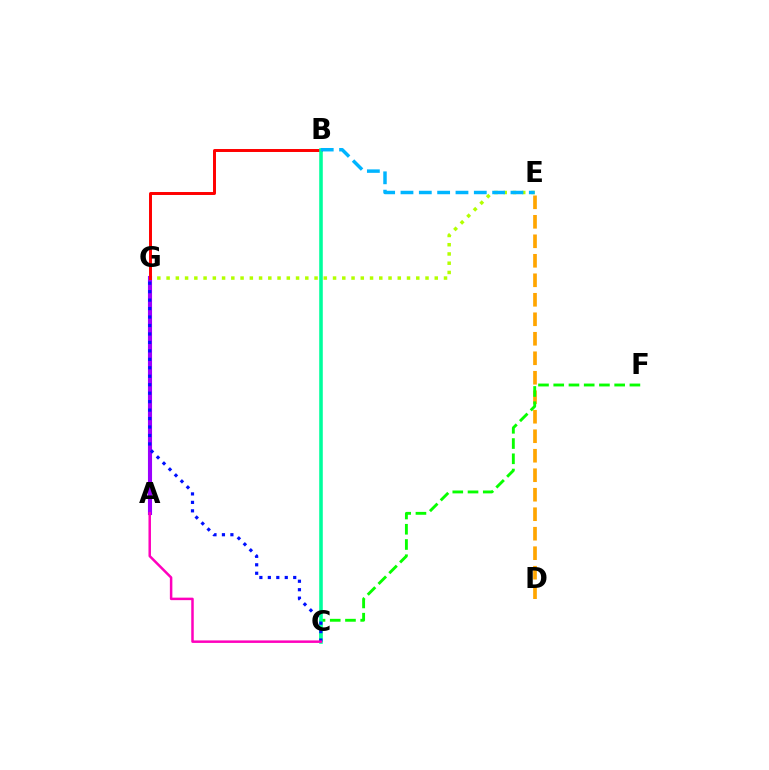{('E', 'G'): [{'color': '#b3ff00', 'line_style': 'dotted', 'thickness': 2.51}], ('A', 'G'): [{'color': '#9b00ff', 'line_style': 'solid', 'thickness': 2.95}], ('D', 'E'): [{'color': '#ffa500', 'line_style': 'dashed', 'thickness': 2.65}], ('B', 'G'): [{'color': '#ff0000', 'line_style': 'solid', 'thickness': 2.13}], ('C', 'F'): [{'color': '#08ff00', 'line_style': 'dashed', 'thickness': 2.07}], ('B', 'C'): [{'color': '#00ff9d', 'line_style': 'solid', 'thickness': 2.57}], ('C', 'G'): [{'color': '#0010ff', 'line_style': 'dotted', 'thickness': 2.3}], ('B', 'E'): [{'color': '#00b5ff', 'line_style': 'dashed', 'thickness': 2.49}], ('A', 'C'): [{'color': '#ff00bd', 'line_style': 'solid', 'thickness': 1.8}]}